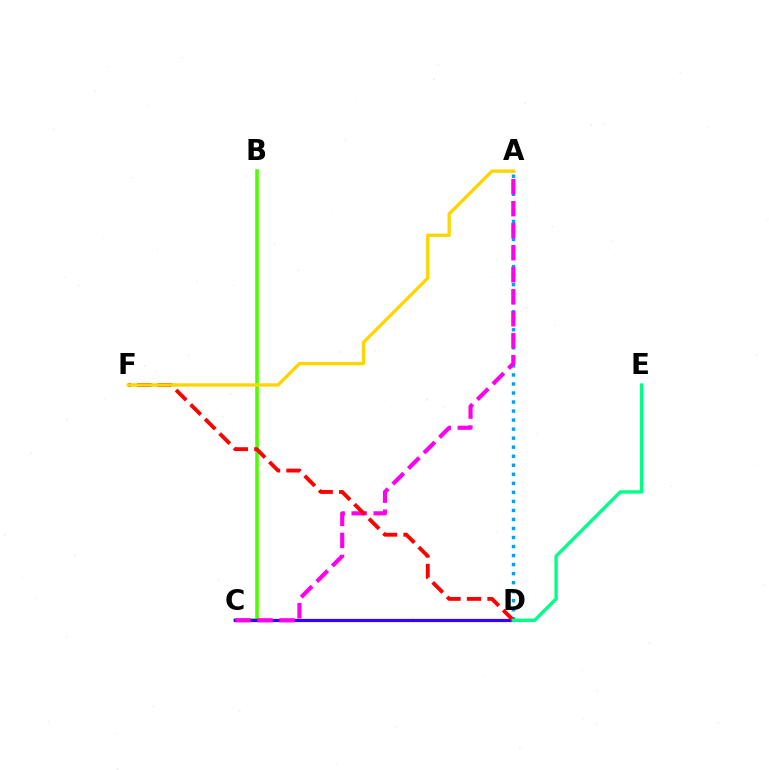{('A', 'D'): [{'color': '#009eff', 'line_style': 'dotted', 'thickness': 2.45}], ('B', 'C'): [{'color': '#4fff00', 'line_style': 'solid', 'thickness': 2.58}], ('C', 'D'): [{'color': '#3700ff', 'line_style': 'solid', 'thickness': 2.31}], ('A', 'C'): [{'color': '#ff00ed', 'line_style': 'dashed', 'thickness': 2.99}], ('D', 'F'): [{'color': '#ff0000', 'line_style': 'dashed', 'thickness': 2.79}], ('A', 'F'): [{'color': '#ffd500', 'line_style': 'solid', 'thickness': 2.41}], ('D', 'E'): [{'color': '#00ff86', 'line_style': 'solid', 'thickness': 2.43}]}